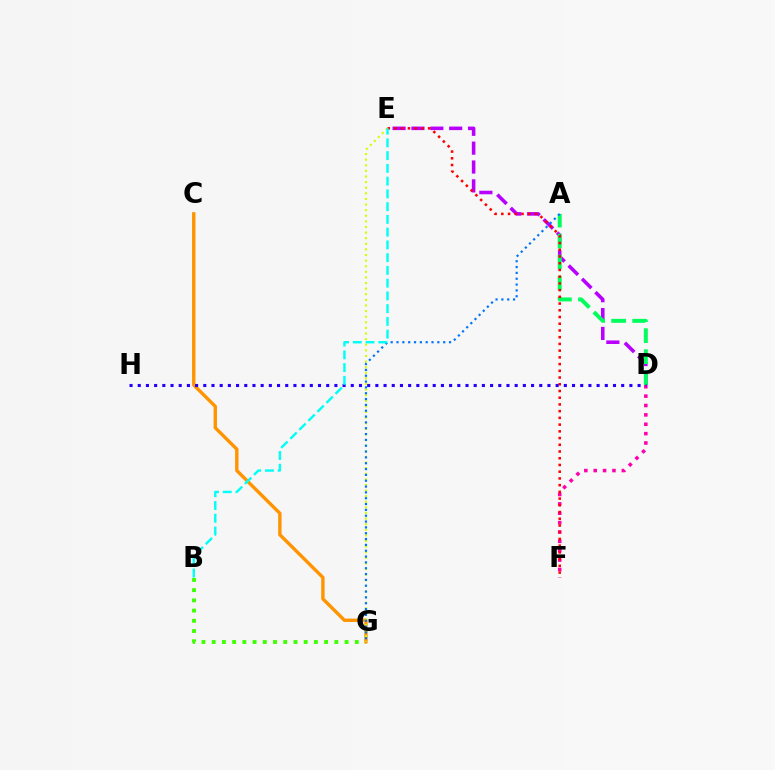{('D', 'E'): [{'color': '#b900ff', 'line_style': 'dashed', 'thickness': 2.56}], ('B', 'G'): [{'color': '#3dff00', 'line_style': 'dotted', 'thickness': 2.78}], ('A', 'D'): [{'color': '#00ff5c', 'line_style': 'dashed', 'thickness': 2.85}], ('D', 'F'): [{'color': '#ff00ac', 'line_style': 'dotted', 'thickness': 2.55}], ('E', 'F'): [{'color': '#ff0000', 'line_style': 'dotted', 'thickness': 1.83}], ('C', 'G'): [{'color': '#ff9400', 'line_style': 'solid', 'thickness': 2.43}], ('E', 'G'): [{'color': '#d1ff00', 'line_style': 'dotted', 'thickness': 1.52}], ('A', 'G'): [{'color': '#0074ff', 'line_style': 'dotted', 'thickness': 1.58}], ('D', 'H'): [{'color': '#2500ff', 'line_style': 'dotted', 'thickness': 2.23}], ('B', 'E'): [{'color': '#00fff6', 'line_style': 'dashed', 'thickness': 1.73}]}